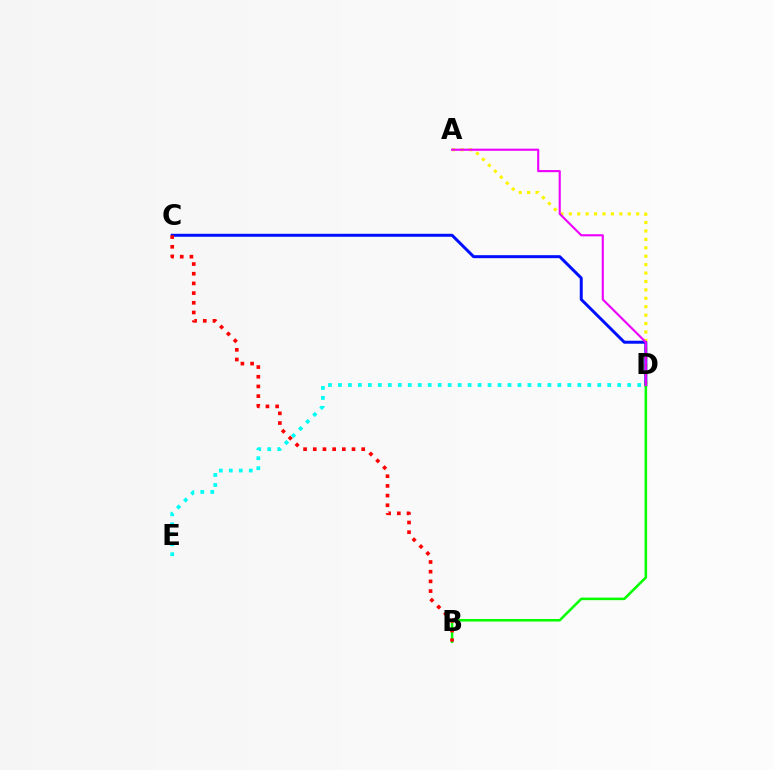{('A', 'D'): [{'color': '#fcf500', 'line_style': 'dotted', 'thickness': 2.29}, {'color': '#ee00ff', 'line_style': 'solid', 'thickness': 1.53}], ('C', 'D'): [{'color': '#0010ff', 'line_style': 'solid', 'thickness': 2.15}], ('B', 'D'): [{'color': '#08ff00', 'line_style': 'solid', 'thickness': 1.84}], ('D', 'E'): [{'color': '#00fff6', 'line_style': 'dotted', 'thickness': 2.71}], ('B', 'C'): [{'color': '#ff0000', 'line_style': 'dotted', 'thickness': 2.63}]}